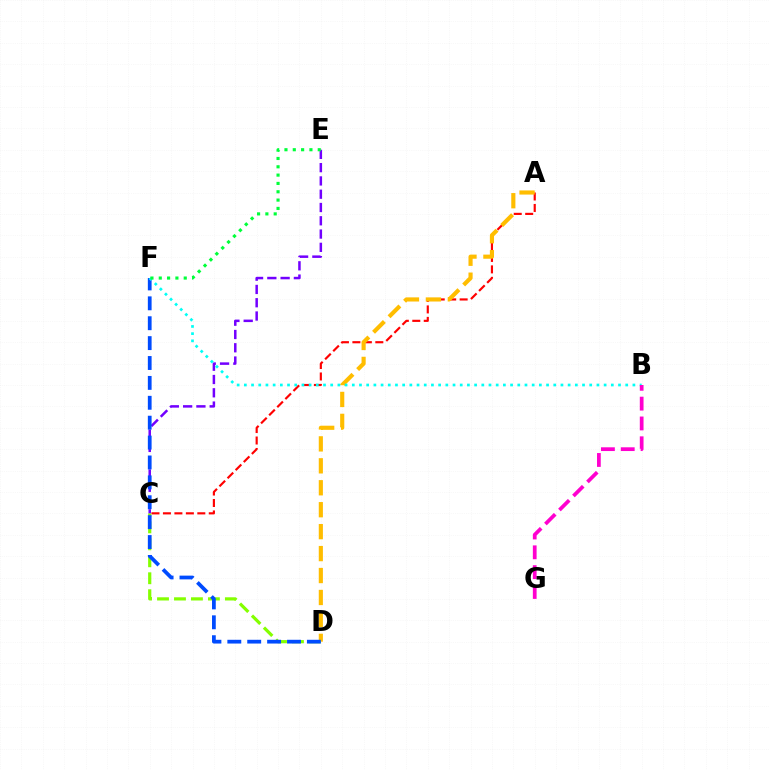{('C', 'D'): [{'color': '#84ff00', 'line_style': 'dashed', 'thickness': 2.3}], ('A', 'C'): [{'color': '#ff0000', 'line_style': 'dashed', 'thickness': 1.56}], ('C', 'E'): [{'color': '#7200ff', 'line_style': 'dashed', 'thickness': 1.8}], ('A', 'D'): [{'color': '#ffbd00', 'line_style': 'dashed', 'thickness': 2.98}], ('D', 'F'): [{'color': '#004bff', 'line_style': 'dashed', 'thickness': 2.7}], ('B', 'F'): [{'color': '#00fff6', 'line_style': 'dotted', 'thickness': 1.95}], ('B', 'G'): [{'color': '#ff00cf', 'line_style': 'dashed', 'thickness': 2.69}], ('E', 'F'): [{'color': '#00ff39', 'line_style': 'dotted', 'thickness': 2.26}]}